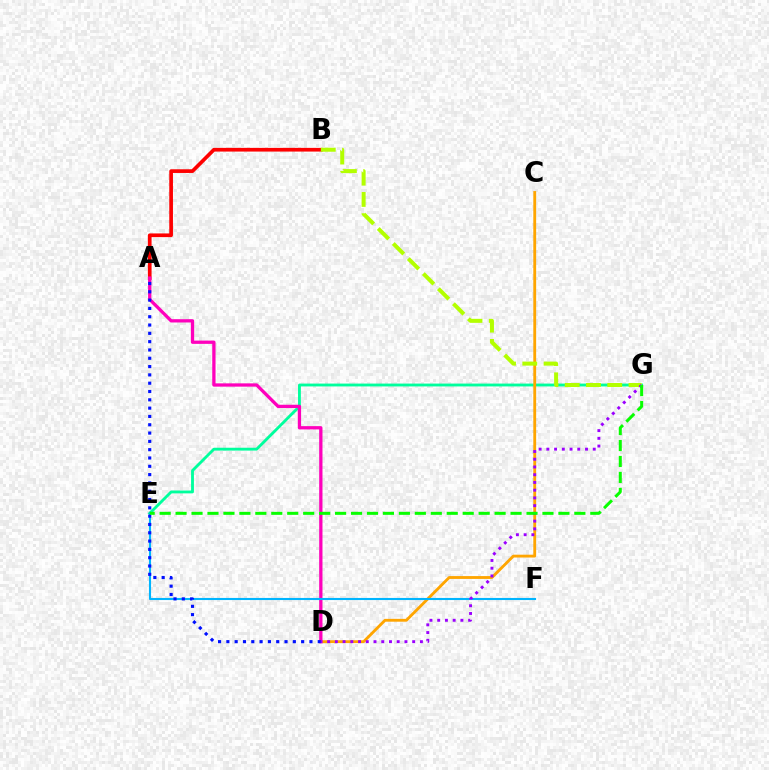{('E', 'G'): [{'color': '#00ff9d', 'line_style': 'solid', 'thickness': 2.05}, {'color': '#08ff00', 'line_style': 'dashed', 'thickness': 2.17}], ('C', 'D'): [{'color': '#ffa500', 'line_style': 'solid', 'thickness': 2.04}], ('A', 'B'): [{'color': '#ff0000', 'line_style': 'solid', 'thickness': 2.66}], ('B', 'G'): [{'color': '#b3ff00', 'line_style': 'dashed', 'thickness': 2.89}], ('A', 'D'): [{'color': '#ff00bd', 'line_style': 'solid', 'thickness': 2.36}, {'color': '#0010ff', 'line_style': 'dotted', 'thickness': 2.26}], ('E', 'F'): [{'color': '#00b5ff', 'line_style': 'solid', 'thickness': 1.52}], ('D', 'G'): [{'color': '#9b00ff', 'line_style': 'dotted', 'thickness': 2.1}]}